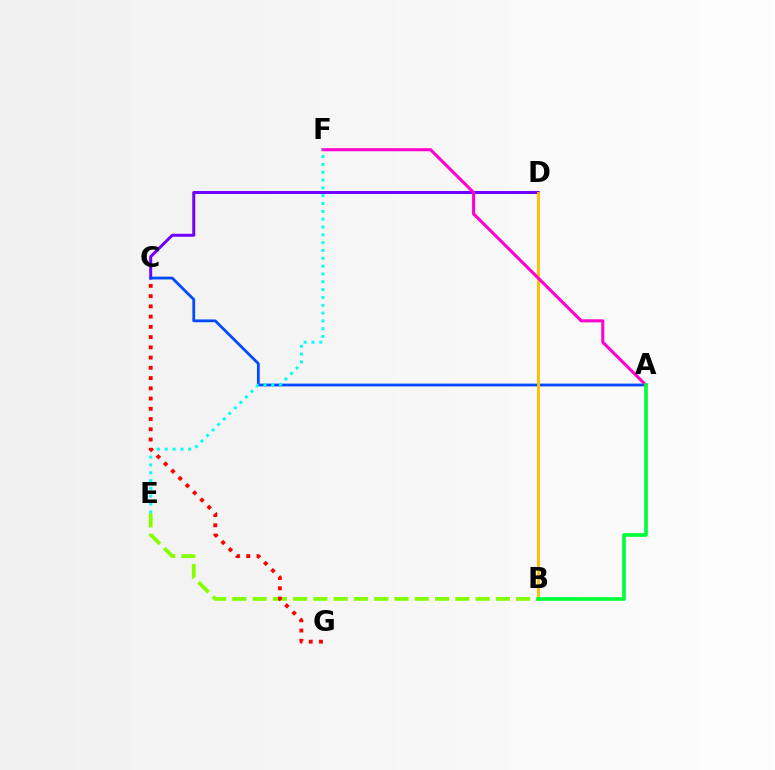{('C', 'D'): [{'color': '#7200ff', 'line_style': 'solid', 'thickness': 2.15}], ('A', 'C'): [{'color': '#004bff', 'line_style': 'solid', 'thickness': 2.0}], ('B', 'D'): [{'color': '#ffbd00', 'line_style': 'solid', 'thickness': 2.05}], ('A', 'F'): [{'color': '#ff00cf', 'line_style': 'solid', 'thickness': 2.2}], ('B', 'E'): [{'color': '#84ff00', 'line_style': 'dashed', 'thickness': 2.75}], ('E', 'F'): [{'color': '#00fff6', 'line_style': 'dotted', 'thickness': 2.13}], ('A', 'B'): [{'color': '#00ff39', 'line_style': 'solid', 'thickness': 2.64}], ('C', 'G'): [{'color': '#ff0000', 'line_style': 'dotted', 'thickness': 2.78}]}